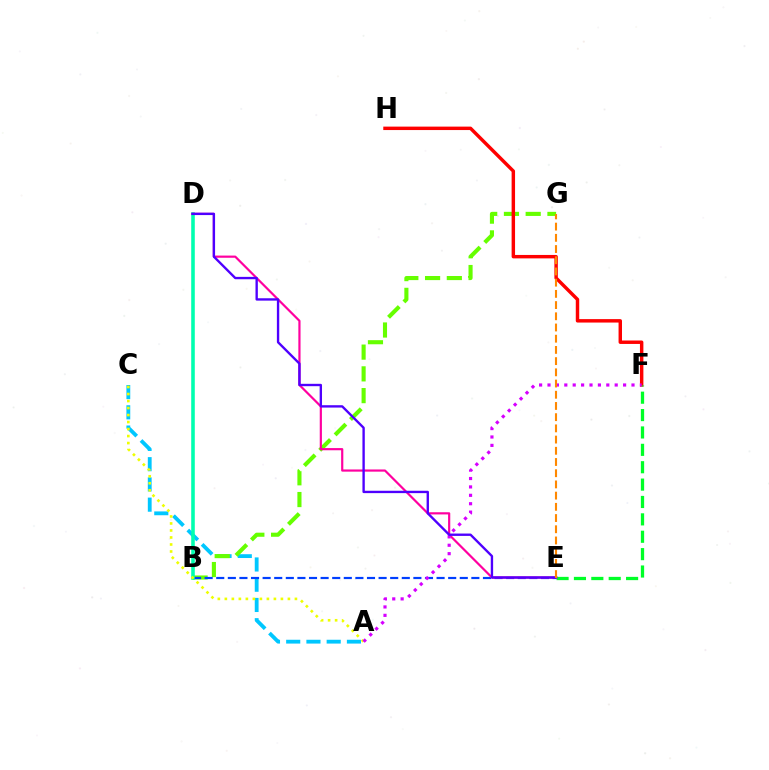{('A', 'C'): [{'color': '#00c7ff', 'line_style': 'dashed', 'thickness': 2.75}, {'color': '#eeff00', 'line_style': 'dotted', 'thickness': 1.9}], ('B', 'G'): [{'color': '#66ff00', 'line_style': 'dashed', 'thickness': 2.95}], ('B', 'E'): [{'color': '#003fff', 'line_style': 'dashed', 'thickness': 1.58}], ('B', 'D'): [{'color': '#00ffaf', 'line_style': 'solid', 'thickness': 2.58}], ('F', 'H'): [{'color': '#ff0000', 'line_style': 'solid', 'thickness': 2.48}], ('E', 'F'): [{'color': '#00ff27', 'line_style': 'dashed', 'thickness': 2.36}], ('D', 'E'): [{'color': '#ff00a0', 'line_style': 'solid', 'thickness': 1.58}, {'color': '#4f00ff', 'line_style': 'solid', 'thickness': 1.7}], ('A', 'F'): [{'color': '#d600ff', 'line_style': 'dotted', 'thickness': 2.28}], ('E', 'G'): [{'color': '#ff8800', 'line_style': 'dashed', 'thickness': 1.52}]}